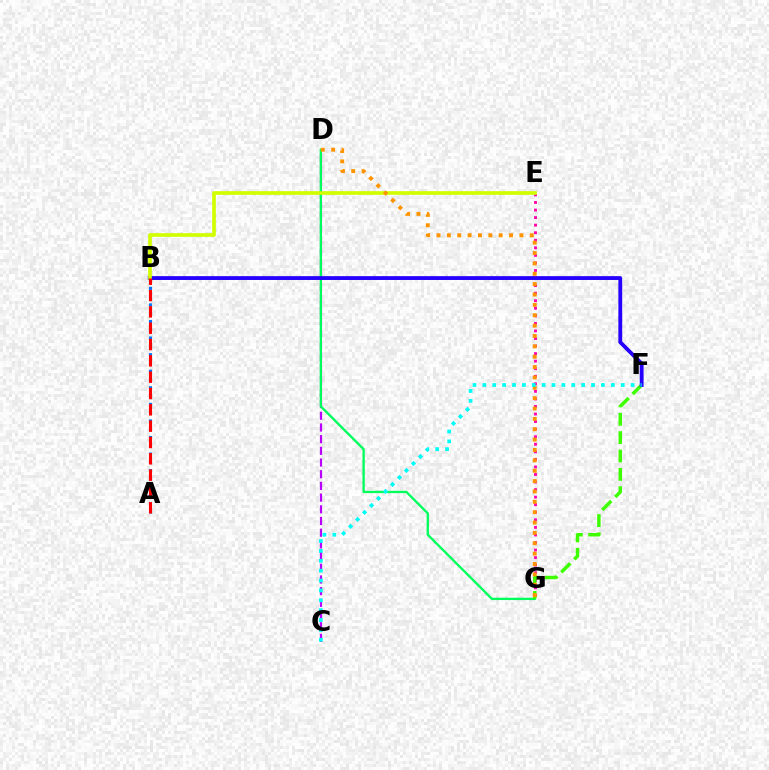{('C', 'D'): [{'color': '#b900ff', 'line_style': 'dashed', 'thickness': 1.59}], ('D', 'G'): [{'color': '#00ff5c', 'line_style': 'solid', 'thickness': 1.68}, {'color': '#ff9400', 'line_style': 'dotted', 'thickness': 2.82}], ('E', 'G'): [{'color': '#ff00ac', 'line_style': 'dotted', 'thickness': 2.05}], ('A', 'B'): [{'color': '#0074ff', 'line_style': 'dotted', 'thickness': 2.25}, {'color': '#ff0000', 'line_style': 'dashed', 'thickness': 2.22}], ('F', 'G'): [{'color': '#3dff00', 'line_style': 'dashed', 'thickness': 2.49}], ('B', 'F'): [{'color': '#2500ff', 'line_style': 'solid', 'thickness': 2.76}], ('B', 'E'): [{'color': '#d1ff00', 'line_style': 'solid', 'thickness': 2.64}], ('C', 'F'): [{'color': '#00fff6', 'line_style': 'dotted', 'thickness': 2.68}]}